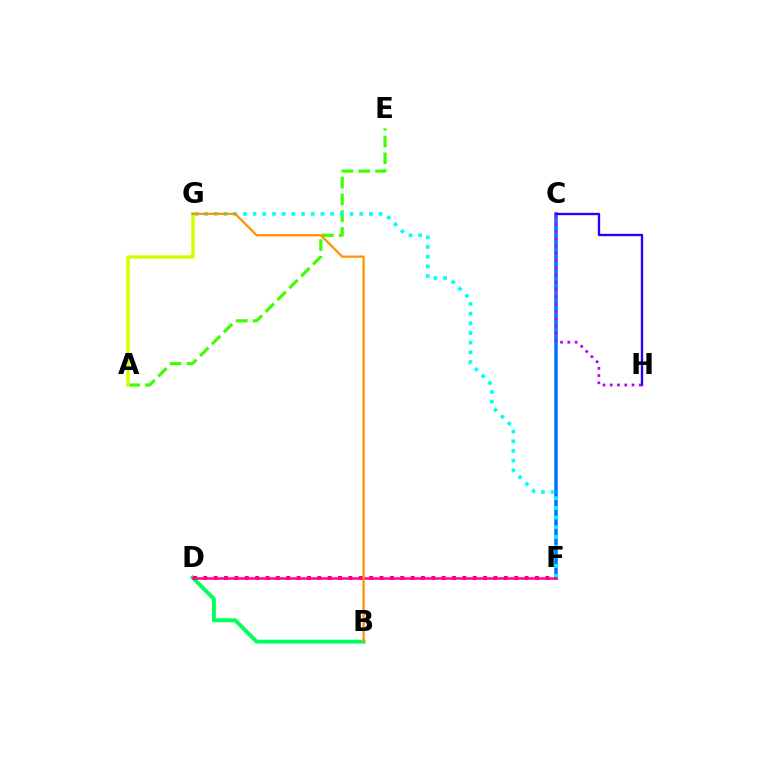{('B', 'D'): [{'color': '#00ff5c', 'line_style': 'solid', 'thickness': 2.8}], ('C', 'F'): [{'color': '#0074ff', 'line_style': 'solid', 'thickness': 2.54}], ('A', 'E'): [{'color': '#3dff00', 'line_style': 'dashed', 'thickness': 2.28}], ('F', 'G'): [{'color': '#00fff6', 'line_style': 'dotted', 'thickness': 2.63}], ('D', 'F'): [{'color': '#ff0000', 'line_style': 'dotted', 'thickness': 2.82}, {'color': '#ff00ac', 'line_style': 'solid', 'thickness': 1.82}], ('A', 'G'): [{'color': '#d1ff00', 'line_style': 'solid', 'thickness': 2.53}], ('C', 'H'): [{'color': '#2500ff', 'line_style': 'solid', 'thickness': 1.7}, {'color': '#b900ff', 'line_style': 'dotted', 'thickness': 1.97}], ('B', 'G'): [{'color': '#ff9400', 'line_style': 'solid', 'thickness': 1.67}]}